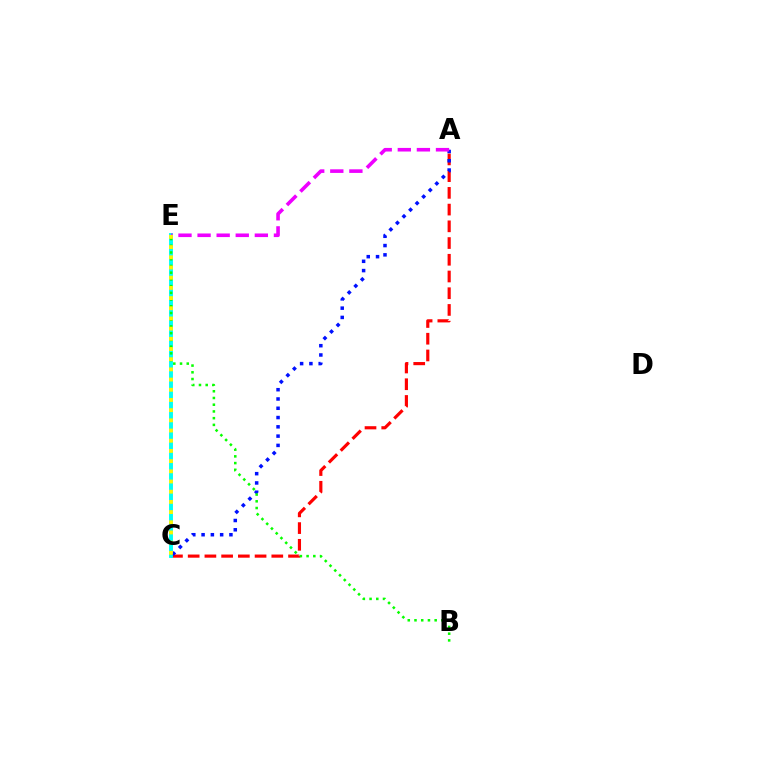{('A', 'C'): [{'color': '#ff0000', 'line_style': 'dashed', 'thickness': 2.27}, {'color': '#0010ff', 'line_style': 'dotted', 'thickness': 2.52}], ('C', 'E'): [{'color': '#00fff6', 'line_style': 'solid', 'thickness': 2.81}, {'color': '#fcf500', 'line_style': 'dotted', 'thickness': 2.77}], ('B', 'E'): [{'color': '#08ff00', 'line_style': 'dotted', 'thickness': 1.83}], ('A', 'E'): [{'color': '#ee00ff', 'line_style': 'dashed', 'thickness': 2.59}]}